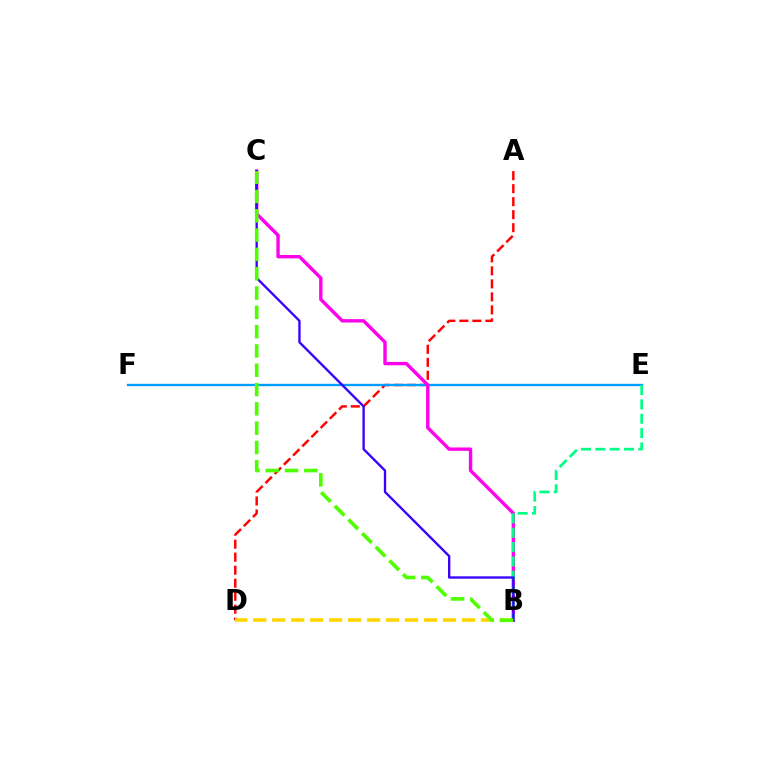{('A', 'D'): [{'color': '#ff0000', 'line_style': 'dashed', 'thickness': 1.77}], ('B', 'D'): [{'color': '#ffd500', 'line_style': 'dashed', 'thickness': 2.58}], ('E', 'F'): [{'color': '#009eff', 'line_style': 'solid', 'thickness': 1.7}], ('B', 'C'): [{'color': '#ff00ed', 'line_style': 'solid', 'thickness': 2.44}, {'color': '#3700ff', 'line_style': 'solid', 'thickness': 1.68}, {'color': '#4fff00', 'line_style': 'dashed', 'thickness': 2.62}], ('B', 'E'): [{'color': '#00ff86', 'line_style': 'dashed', 'thickness': 1.95}]}